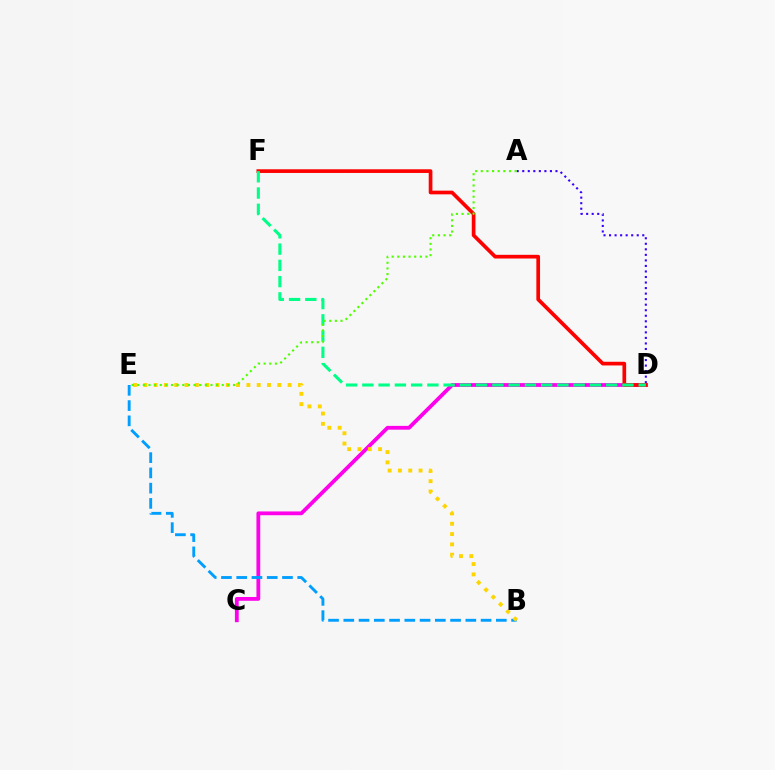{('A', 'D'): [{'color': '#3700ff', 'line_style': 'dotted', 'thickness': 1.5}], ('C', 'D'): [{'color': '#ff00ed', 'line_style': 'solid', 'thickness': 2.73}], ('D', 'F'): [{'color': '#ff0000', 'line_style': 'solid', 'thickness': 2.66}, {'color': '#00ff86', 'line_style': 'dashed', 'thickness': 2.21}], ('B', 'E'): [{'color': '#009eff', 'line_style': 'dashed', 'thickness': 2.07}, {'color': '#ffd500', 'line_style': 'dotted', 'thickness': 2.8}], ('A', 'E'): [{'color': '#4fff00', 'line_style': 'dotted', 'thickness': 1.53}]}